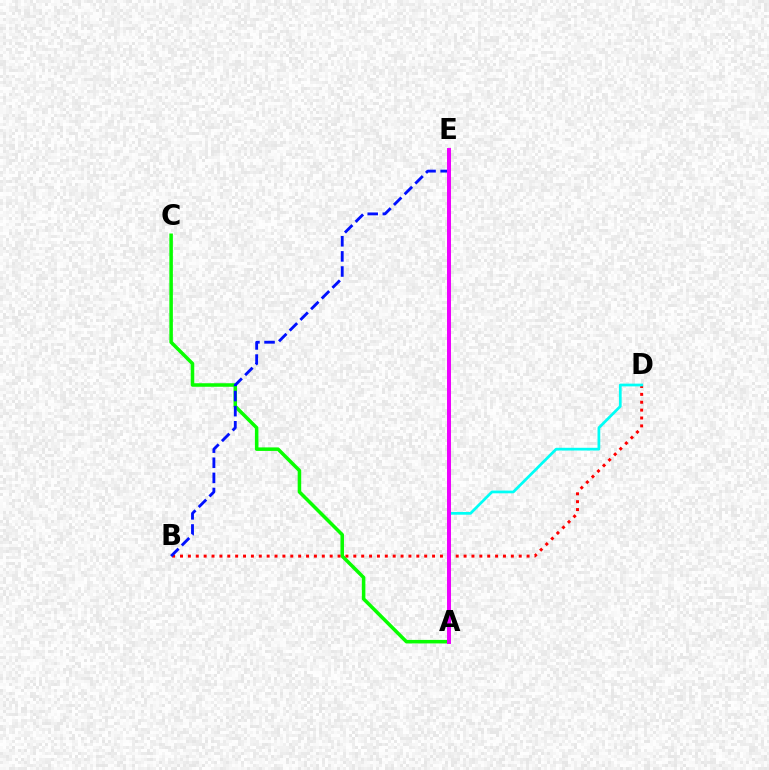{('A', 'C'): [{'color': '#08ff00', 'line_style': 'solid', 'thickness': 2.54}], ('B', 'D'): [{'color': '#ff0000', 'line_style': 'dotted', 'thickness': 2.14}], ('A', 'D'): [{'color': '#00fff6', 'line_style': 'solid', 'thickness': 1.97}], ('A', 'E'): [{'color': '#fcf500', 'line_style': 'dotted', 'thickness': 2.14}, {'color': '#ee00ff', 'line_style': 'solid', 'thickness': 2.85}], ('B', 'E'): [{'color': '#0010ff', 'line_style': 'dashed', 'thickness': 2.05}]}